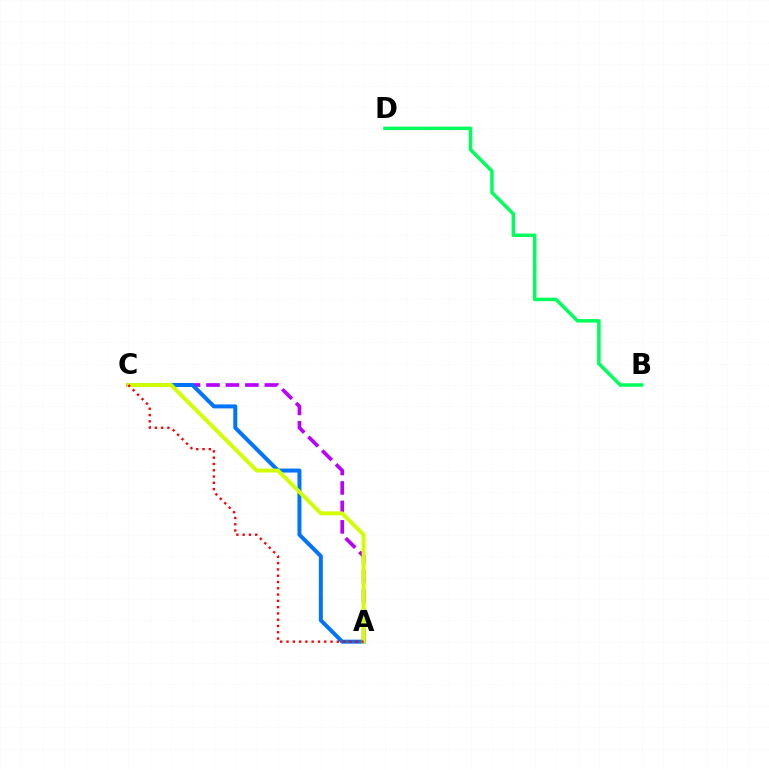{('B', 'D'): [{'color': '#00ff5c', 'line_style': 'solid', 'thickness': 2.52}], ('A', 'C'): [{'color': '#b900ff', 'line_style': 'dashed', 'thickness': 2.64}, {'color': '#0074ff', 'line_style': 'solid', 'thickness': 2.87}, {'color': '#d1ff00', 'line_style': 'solid', 'thickness': 2.81}, {'color': '#ff0000', 'line_style': 'dotted', 'thickness': 1.71}]}